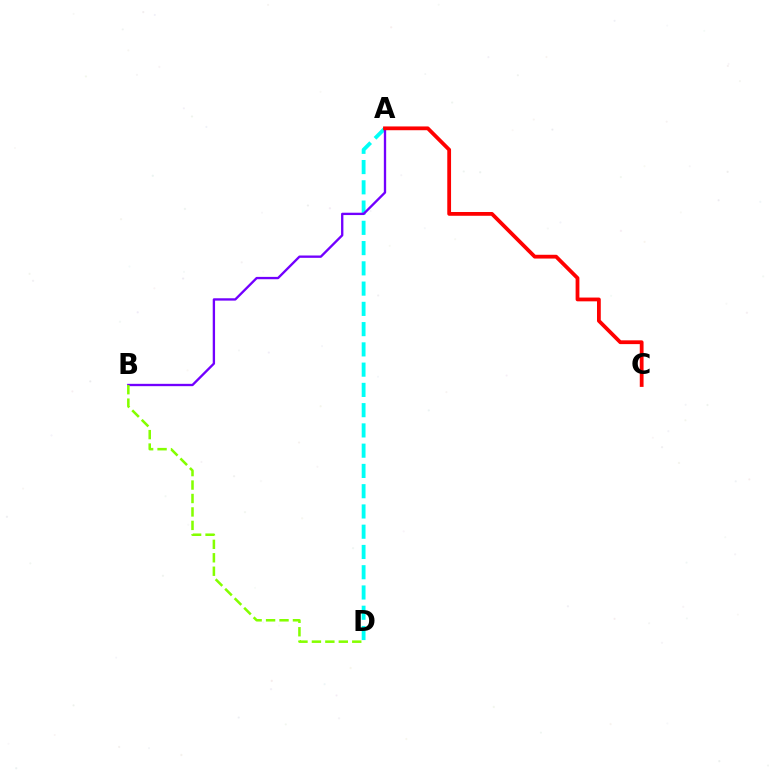{('A', 'D'): [{'color': '#00fff6', 'line_style': 'dashed', 'thickness': 2.75}], ('A', 'B'): [{'color': '#7200ff', 'line_style': 'solid', 'thickness': 1.68}], ('B', 'D'): [{'color': '#84ff00', 'line_style': 'dashed', 'thickness': 1.83}], ('A', 'C'): [{'color': '#ff0000', 'line_style': 'solid', 'thickness': 2.72}]}